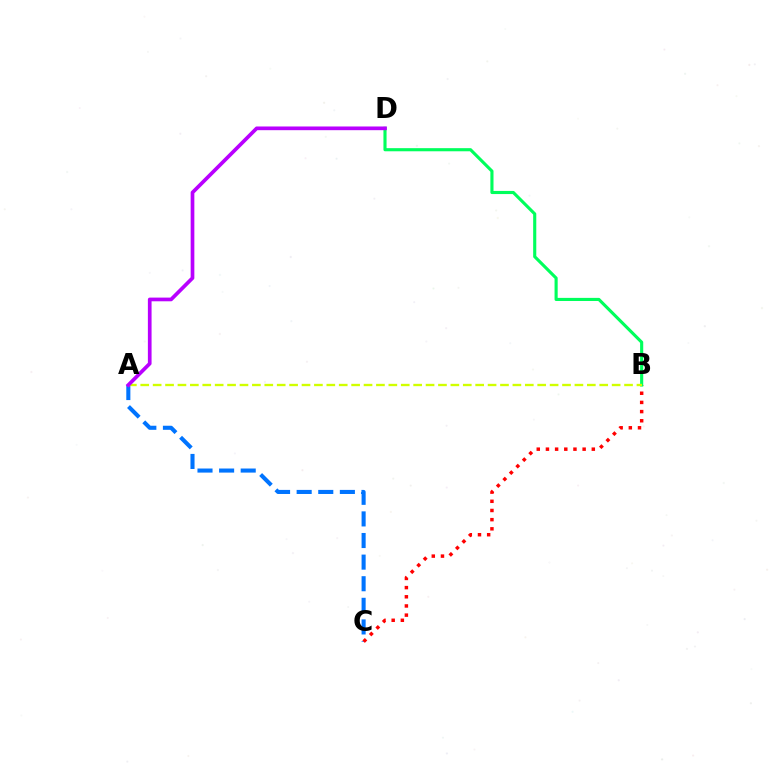{('A', 'C'): [{'color': '#0074ff', 'line_style': 'dashed', 'thickness': 2.93}], ('B', 'C'): [{'color': '#ff0000', 'line_style': 'dotted', 'thickness': 2.49}], ('B', 'D'): [{'color': '#00ff5c', 'line_style': 'solid', 'thickness': 2.25}], ('A', 'B'): [{'color': '#d1ff00', 'line_style': 'dashed', 'thickness': 1.69}], ('A', 'D'): [{'color': '#b900ff', 'line_style': 'solid', 'thickness': 2.66}]}